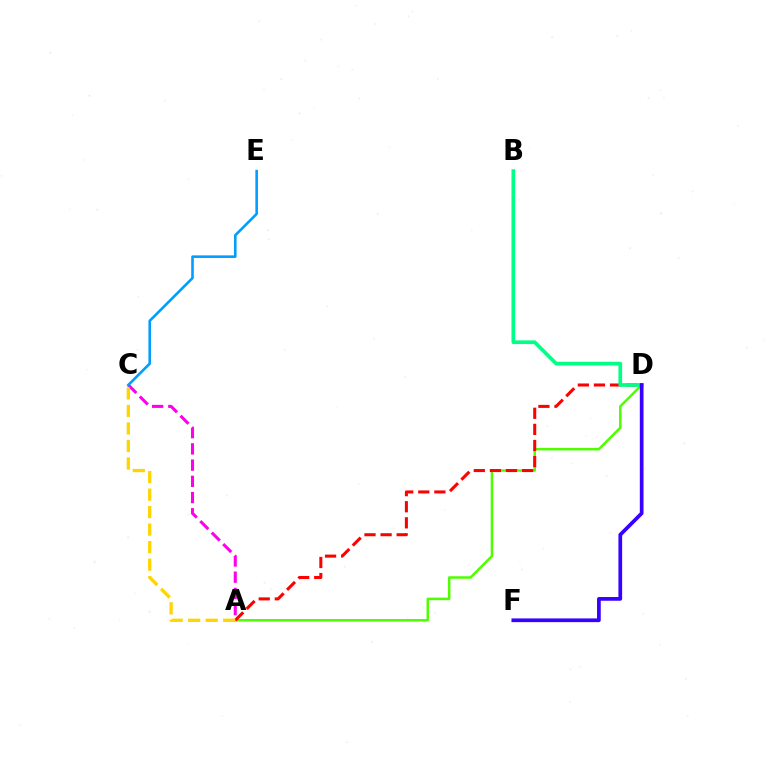{('A', 'D'): [{'color': '#4fff00', 'line_style': 'solid', 'thickness': 1.8}, {'color': '#ff0000', 'line_style': 'dashed', 'thickness': 2.19}], ('A', 'C'): [{'color': '#ff00ed', 'line_style': 'dashed', 'thickness': 2.2}, {'color': '#ffd500', 'line_style': 'dashed', 'thickness': 2.38}], ('B', 'D'): [{'color': '#00ff86', 'line_style': 'solid', 'thickness': 2.66}], ('C', 'E'): [{'color': '#009eff', 'line_style': 'solid', 'thickness': 1.88}], ('D', 'F'): [{'color': '#3700ff', 'line_style': 'solid', 'thickness': 2.68}]}